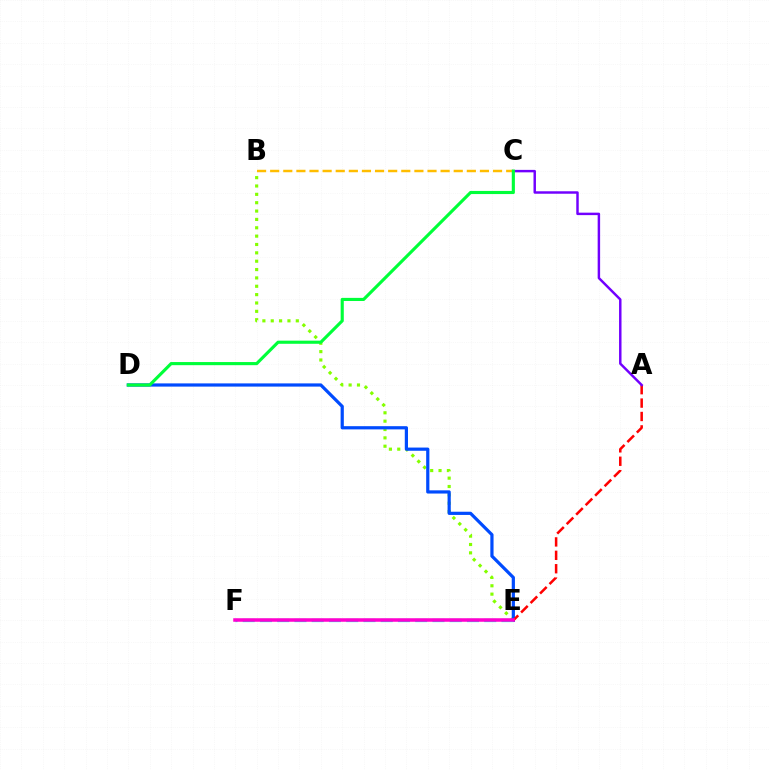{('B', 'E'): [{'color': '#84ff00', 'line_style': 'dotted', 'thickness': 2.27}], ('D', 'E'): [{'color': '#004bff', 'line_style': 'solid', 'thickness': 2.31}], ('B', 'C'): [{'color': '#ffbd00', 'line_style': 'dashed', 'thickness': 1.78}], ('A', 'E'): [{'color': '#ff0000', 'line_style': 'dashed', 'thickness': 1.82}], ('A', 'C'): [{'color': '#7200ff', 'line_style': 'solid', 'thickness': 1.77}], ('C', 'D'): [{'color': '#00ff39', 'line_style': 'solid', 'thickness': 2.25}], ('E', 'F'): [{'color': '#00fff6', 'line_style': 'dashed', 'thickness': 2.34}, {'color': '#ff00cf', 'line_style': 'solid', 'thickness': 2.54}]}